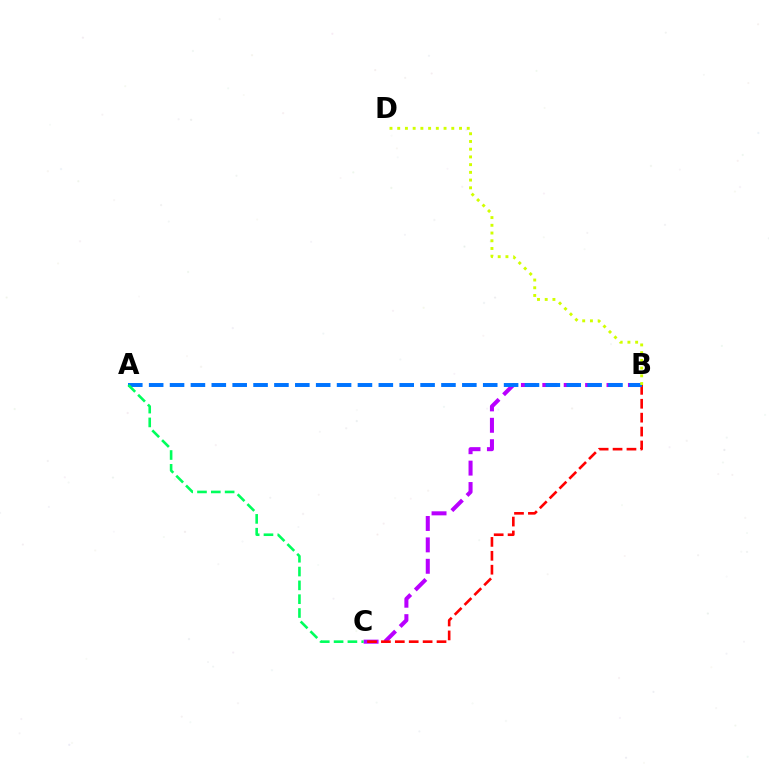{('B', 'C'): [{'color': '#b900ff', 'line_style': 'dashed', 'thickness': 2.91}, {'color': '#ff0000', 'line_style': 'dashed', 'thickness': 1.89}], ('A', 'B'): [{'color': '#0074ff', 'line_style': 'dashed', 'thickness': 2.84}], ('A', 'C'): [{'color': '#00ff5c', 'line_style': 'dashed', 'thickness': 1.88}], ('B', 'D'): [{'color': '#d1ff00', 'line_style': 'dotted', 'thickness': 2.1}]}